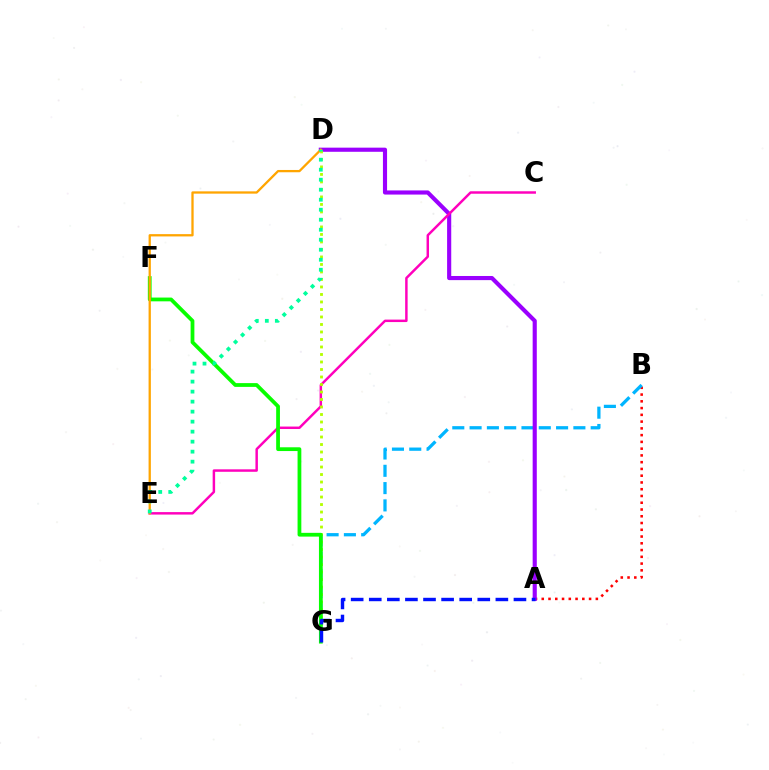{('A', 'B'): [{'color': '#ff0000', 'line_style': 'dotted', 'thickness': 1.84}], ('B', 'G'): [{'color': '#00b5ff', 'line_style': 'dashed', 'thickness': 2.35}], ('A', 'D'): [{'color': '#9b00ff', 'line_style': 'solid', 'thickness': 2.98}], ('C', 'E'): [{'color': '#ff00bd', 'line_style': 'solid', 'thickness': 1.78}], ('D', 'G'): [{'color': '#b3ff00', 'line_style': 'dotted', 'thickness': 2.04}], ('F', 'G'): [{'color': '#08ff00', 'line_style': 'solid', 'thickness': 2.71}], ('D', 'E'): [{'color': '#ffa500', 'line_style': 'solid', 'thickness': 1.65}, {'color': '#00ff9d', 'line_style': 'dotted', 'thickness': 2.72}], ('A', 'G'): [{'color': '#0010ff', 'line_style': 'dashed', 'thickness': 2.46}]}